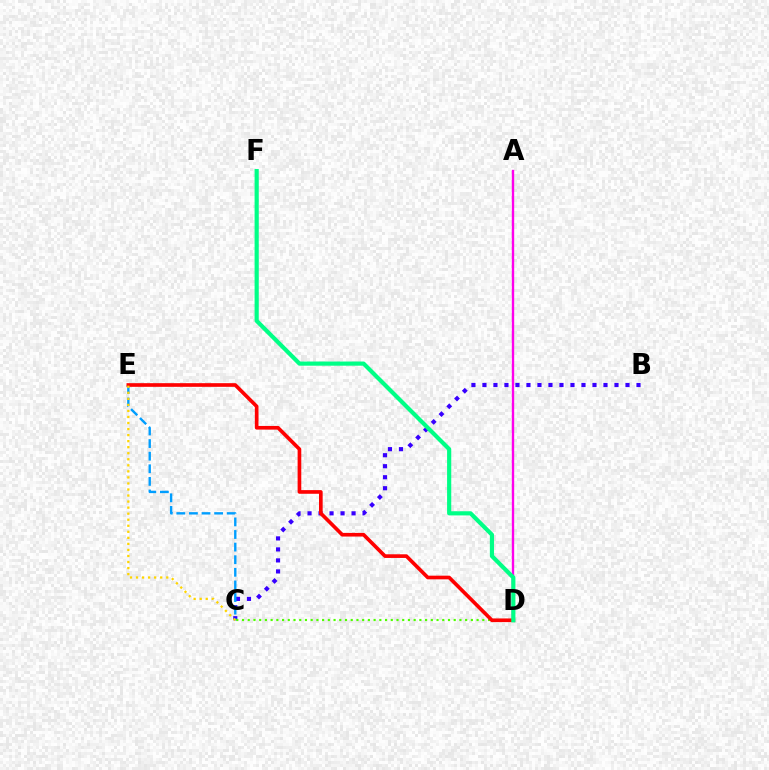{('B', 'C'): [{'color': '#3700ff', 'line_style': 'dotted', 'thickness': 2.99}], ('A', 'D'): [{'color': '#ff00ed', 'line_style': 'solid', 'thickness': 1.71}], ('C', 'E'): [{'color': '#009eff', 'line_style': 'dashed', 'thickness': 1.71}, {'color': '#ffd500', 'line_style': 'dotted', 'thickness': 1.64}], ('C', 'D'): [{'color': '#4fff00', 'line_style': 'dotted', 'thickness': 1.55}], ('D', 'E'): [{'color': '#ff0000', 'line_style': 'solid', 'thickness': 2.63}], ('D', 'F'): [{'color': '#00ff86', 'line_style': 'solid', 'thickness': 3.0}]}